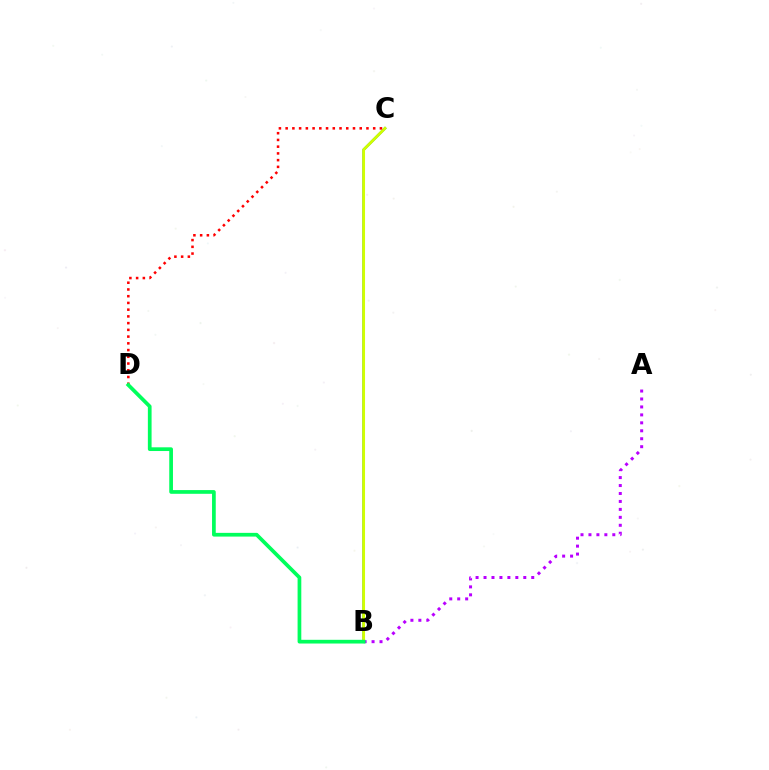{('B', 'C'): [{'color': '#0074ff', 'line_style': 'solid', 'thickness': 1.77}, {'color': '#d1ff00', 'line_style': 'solid', 'thickness': 2.05}], ('A', 'B'): [{'color': '#b900ff', 'line_style': 'dotted', 'thickness': 2.16}], ('C', 'D'): [{'color': '#ff0000', 'line_style': 'dotted', 'thickness': 1.83}], ('B', 'D'): [{'color': '#00ff5c', 'line_style': 'solid', 'thickness': 2.68}]}